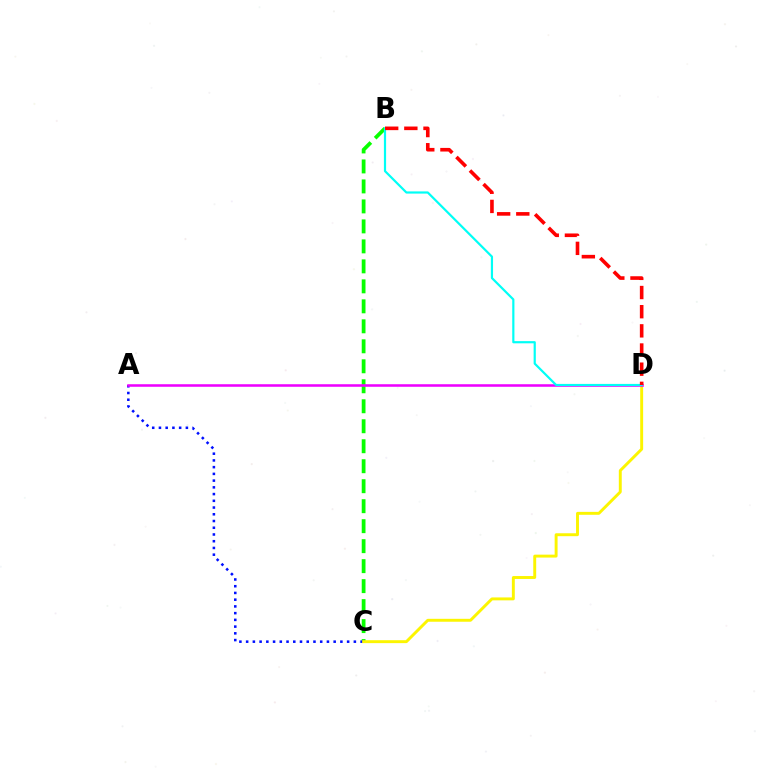{('B', 'C'): [{'color': '#08ff00', 'line_style': 'dashed', 'thickness': 2.72}], ('A', 'C'): [{'color': '#0010ff', 'line_style': 'dotted', 'thickness': 1.83}], ('C', 'D'): [{'color': '#fcf500', 'line_style': 'solid', 'thickness': 2.1}], ('A', 'D'): [{'color': '#ee00ff', 'line_style': 'solid', 'thickness': 1.83}], ('B', 'D'): [{'color': '#00fff6', 'line_style': 'solid', 'thickness': 1.58}, {'color': '#ff0000', 'line_style': 'dashed', 'thickness': 2.6}]}